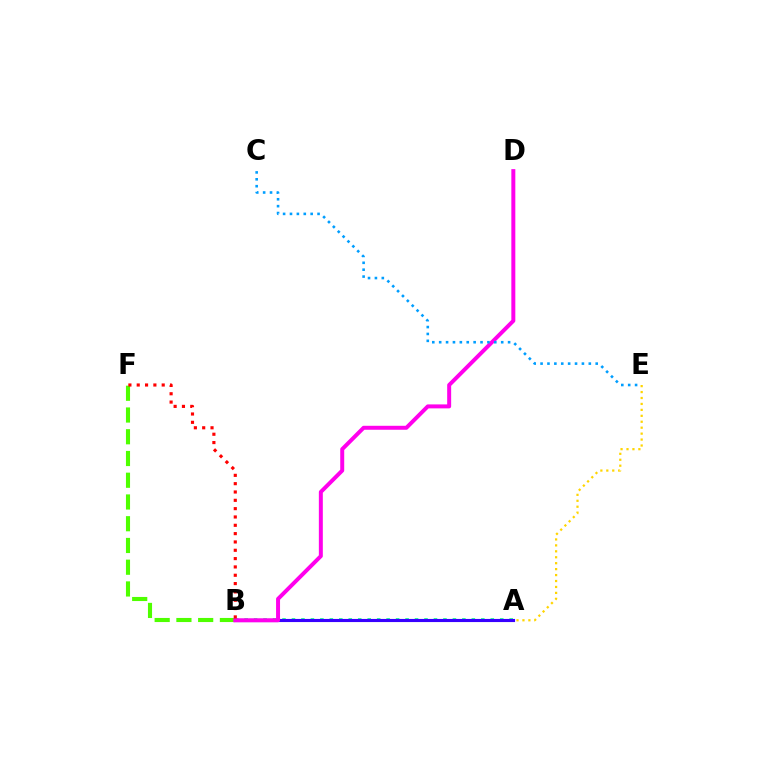{('A', 'B'): [{'color': '#00ff86', 'line_style': 'dotted', 'thickness': 2.57}, {'color': '#3700ff', 'line_style': 'solid', 'thickness': 2.25}], ('B', 'E'): [{'color': '#ffd500', 'line_style': 'dotted', 'thickness': 1.61}], ('B', 'F'): [{'color': '#4fff00', 'line_style': 'dashed', 'thickness': 2.95}, {'color': '#ff0000', 'line_style': 'dotted', 'thickness': 2.26}], ('B', 'D'): [{'color': '#ff00ed', 'line_style': 'solid', 'thickness': 2.86}], ('C', 'E'): [{'color': '#009eff', 'line_style': 'dotted', 'thickness': 1.87}]}